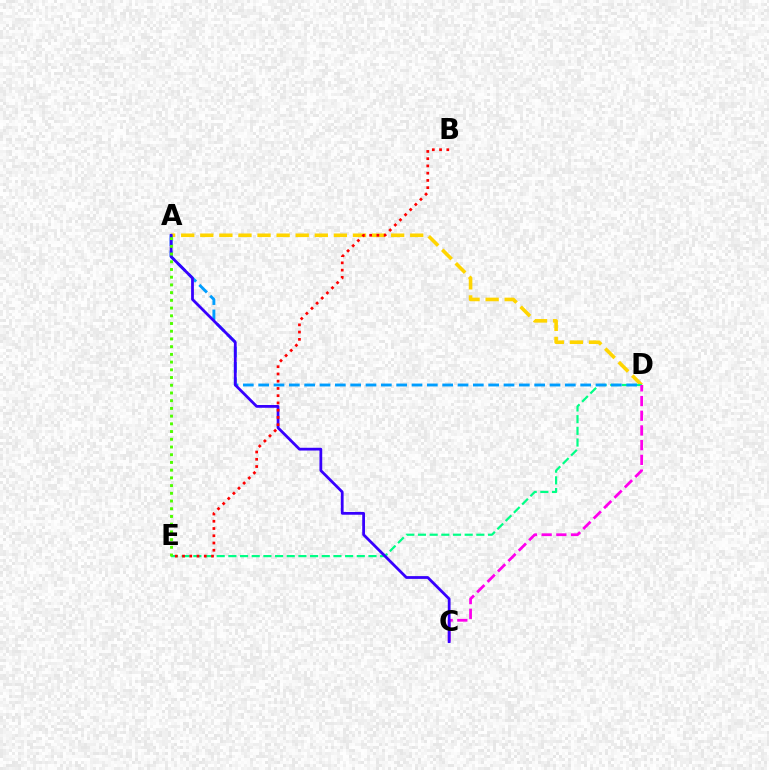{('A', 'D'): [{'color': '#ffd500', 'line_style': 'dashed', 'thickness': 2.59}, {'color': '#009eff', 'line_style': 'dashed', 'thickness': 2.08}], ('D', 'E'): [{'color': '#00ff86', 'line_style': 'dashed', 'thickness': 1.59}], ('C', 'D'): [{'color': '#ff00ed', 'line_style': 'dashed', 'thickness': 2.0}], ('A', 'C'): [{'color': '#3700ff', 'line_style': 'solid', 'thickness': 2.0}], ('B', 'E'): [{'color': '#ff0000', 'line_style': 'dotted', 'thickness': 1.97}], ('A', 'E'): [{'color': '#4fff00', 'line_style': 'dotted', 'thickness': 2.1}]}